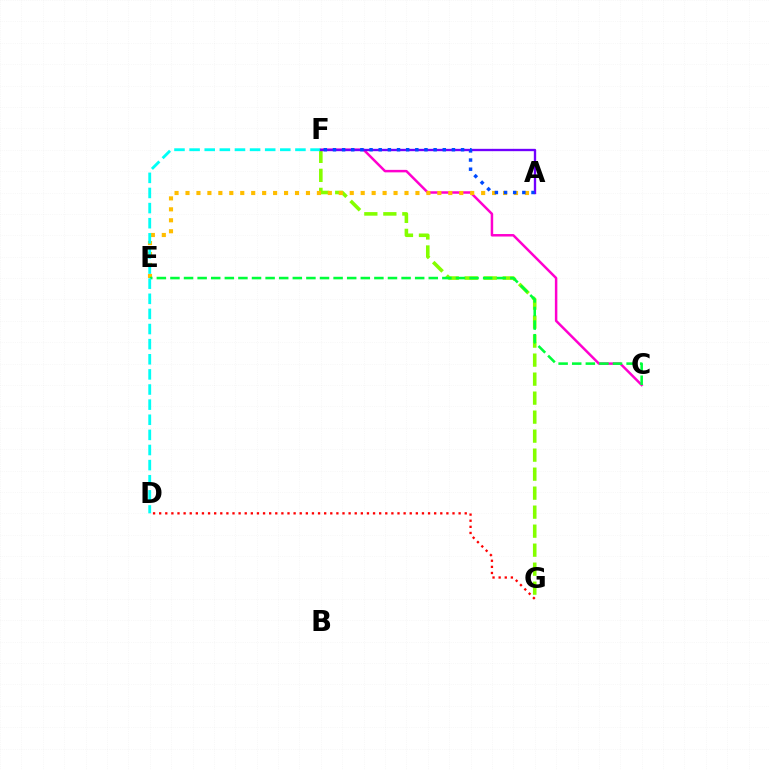{('F', 'G'): [{'color': '#84ff00', 'line_style': 'dashed', 'thickness': 2.58}], ('D', 'G'): [{'color': '#ff0000', 'line_style': 'dotted', 'thickness': 1.66}], ('C', 'F'): [{'color': '#ff00cf', 'line_style': 'solid', 'thickness': 1.79}], ('A', 'E'): [{'color': '#ffbd00', 'line_style': 'dotted', 'thickness': 2.97}], ('C', 'E'): [{'color': '#00ff39', 'line_style': 'dashed', 'thickness': 1.85}], ('D', 'F'): [{'color': '#00fff6', 'line_style': 'dashed', 'thickness': 2.05}], ('A', 'F'): [{'color': '#7200ff', 'line_style': 'solid', 'thickness': 1.69}, {'color': '#004bff', 'line_style': 'dotted', 'thickness': 2.49}]}